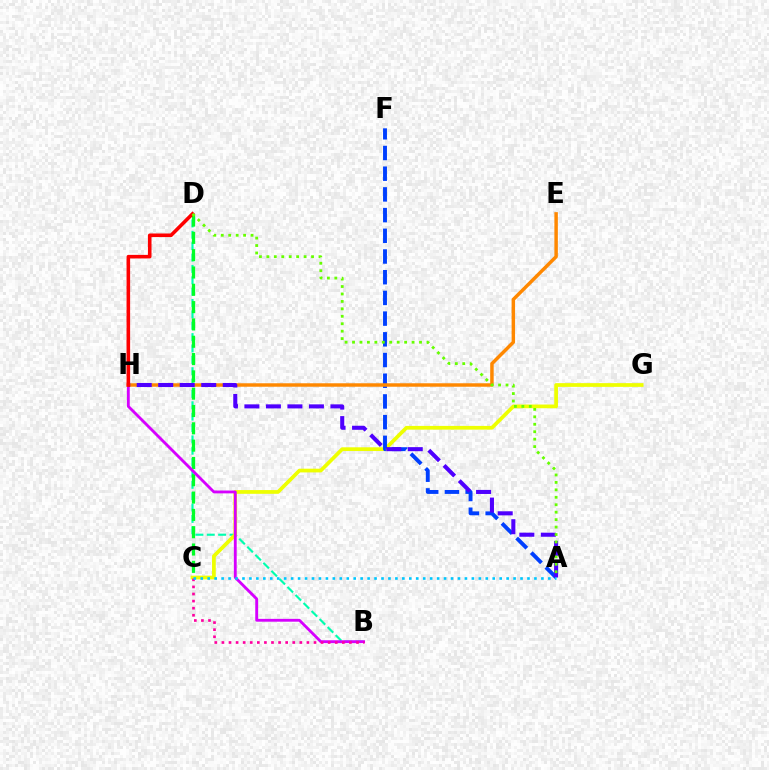{('B', 'D'): [{'color': '#00ffaf', 'line_style': 'dashed', 'thickness': 1.54}], ('C', 'D'): [{'color': '#00ff27', 'line_style': 'dashed', 'thickness': 2.35}], ('C', 'G'): [{'color': '#eeff00', 'line_style': 'solid', 'thickness': 2.68}], ('B', 'H'): [{'color': '#d600ff', 'line_style': 'solid', 'thickness': 2.04}], ('A', 'F'): [{'color': '#003fff', 'line_style': 'dashed', 'thickness': 2.81}], ('E', 'H'): [{'color': '#ff8800', 'line_style': 'solid', 'thickness': 2.49}], ('B', 'C'): [{'color': '#ff00a0', 'line_style': 'dotted', 'thickness': 1.92}], ('A', 'H'): [{'color': '#4f00ff', 'line_style': 'dashed', 'thickness': 2.92}], ('A', 'C'): [{'color': '#00c7ff', 'line_style': 'dotted', 'thickness': 1.89}], ('D', 'H'): [{'color': '#ff0000', 'line_style': 'solid', 'thickness': 2.58}], ('A', 'D'): [{'color': '#66ff00', 'line_style': 'dotted', 'thickness': 2.02}]}